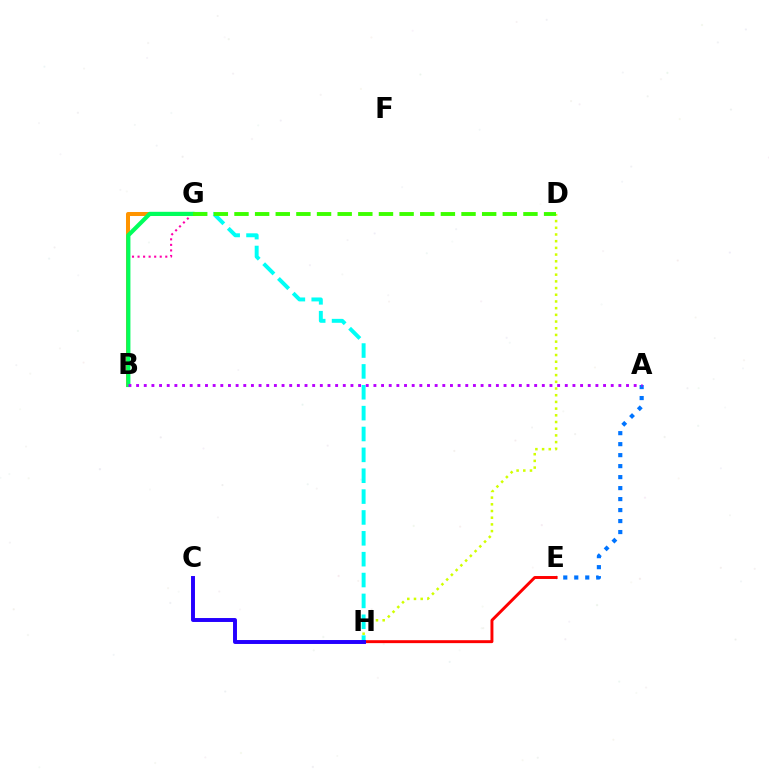{('D', 'H'): [{'color': '#d1ff00', 'line_style': 'dotted', 'thickness': 1.82}], ('A', 'E'): [{'color': '#0074ff', 'line_style': 'dotted', 'thickness': 2.99}], ('G', 'H'): [{'color': '#00fff6', 'line_style': 'dashed', 'thickness': 2.83}], ('B', 'G'): [{'color': '#ff00ac', 'line_style': 'dotted', 'thickness': 1.51}, {'color': '#ff9400', 'line_style': 'solid', 'thickness': 2.88}, {'color': '#00ff5c', 'line_style': 'solid', 'thickness': 2.99}], ('E', 'H'): [{'color': '#ff0000', 'line_style': 'solid', 'thickness': 2.11}], ('A', 'B'): [{'color': '#b900ff', 'line_style': 'dotted', 'thickness': 2.08}], ('D', 'G'): [{'color': '#3dff00', 'line_style': 'dashed', 'thickness': 2.8}], ('C', 'H'): [{'color': '#2500ff', 'line_style': 'solid', 'thickness': 2.83}]}